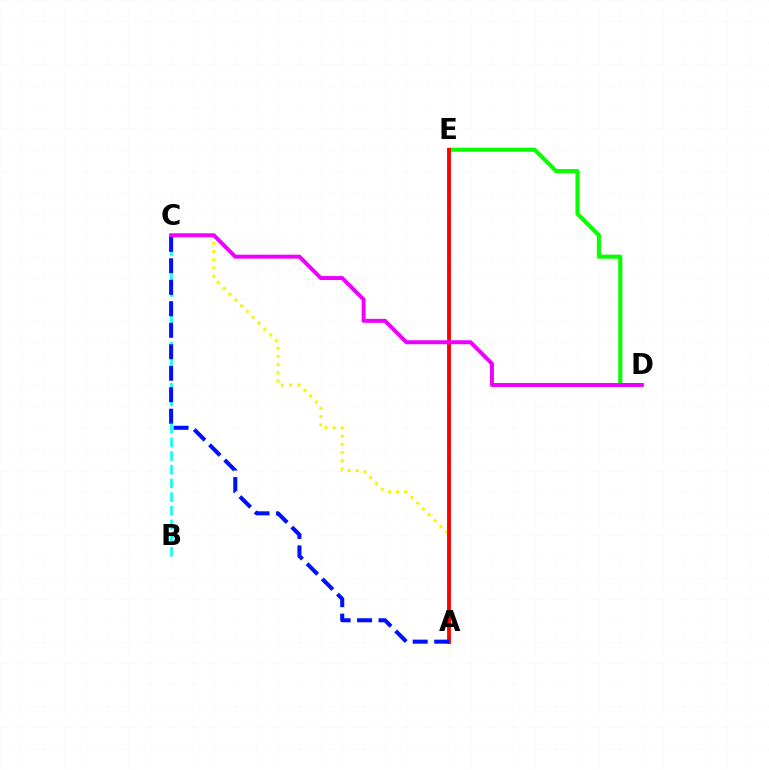{('B', 'C'): [{'color': '#00fff6', 'line_style': 'dashed', 'thickness': 1.86}], ('D', 'E'): [{'color': '#08ff00', 'line_style': 'solid', 'thickness': 2.95}], ('A', 'C'): [{'color': '#fcf500', 'line_style': 'dotted', 'thickness': 2.23}, {'color': '#0010ff', 'line_style': 'dashed', 'thickness': 2.92}], ('A', 'E'): [{'color': '#ff0000', 'line_style': 'solid', 'thickness': 2.78}], ('C', 'D'): [{'color': '#ee00ff', 'line_style': 'solid', 'thickness': 2.85}]}